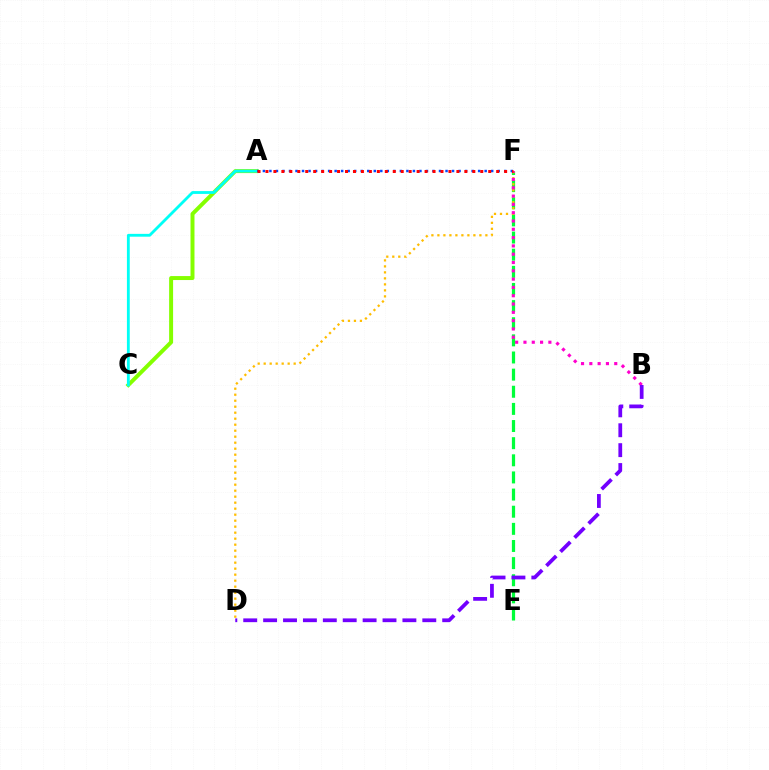{('E', 'F'): [{'color': '#00ff39', 'line_style': 'dashed', 'thickness': 2.33}], ('D', 'F'): [{'color': '#ffbd00', 'line_style': 'dotted', 'thickness': 1.63}], ('A', 'C'): [{'color': '#84ff00', 'line_style': 'solid', 'thickness': 2.86}, {'color': '#00fff6', 'line_style': 'solid', 'thickness': 2.04}], ('B', 'F'): [{'color': '#ff00cf', 'line_style': 'dotted', 'thickness': 2.26}], ('A', 'F'): [{'color': '#004bff', 'line_style': 'dotted', 'thickness': 1.77}, {'color': '#ff0000', 'line_style': 'dotted', 'thickness': 2.16}], ('B', 'D'): [{'color': '#7200ff', 'line_style': 'dashed', 'thickness': 2.7}]}